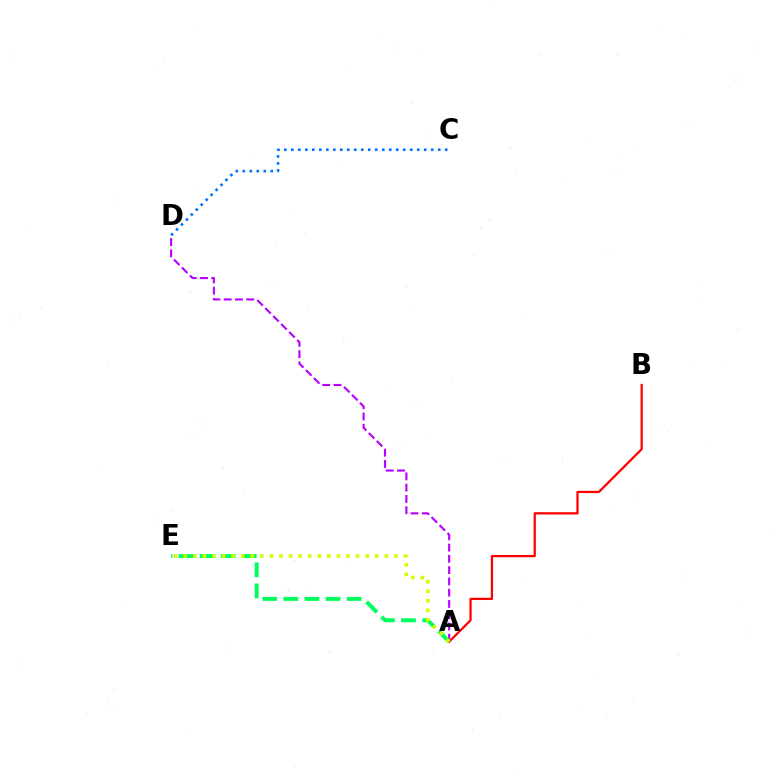{('C', 'D'): [{'color': '#0074ff', 'line_style': 'dotted', 'thickness': 1.9}], ('A', 'B'): [{'color': '#ff0000', 'line_style': 'solid', 'thickness': 1.61}], ('A', 'D'): [{'color': '#b900ff', 'line_style': 'dashed', 'thickness': 1.53}], ('A', 'E'): [{'color': '#00ff5c', 'line_style': 'dashed', 'thickness': 2.86}, {'color': '#d1ff00', 'line_style': 'dotted', 'thickness': 2.6}]}